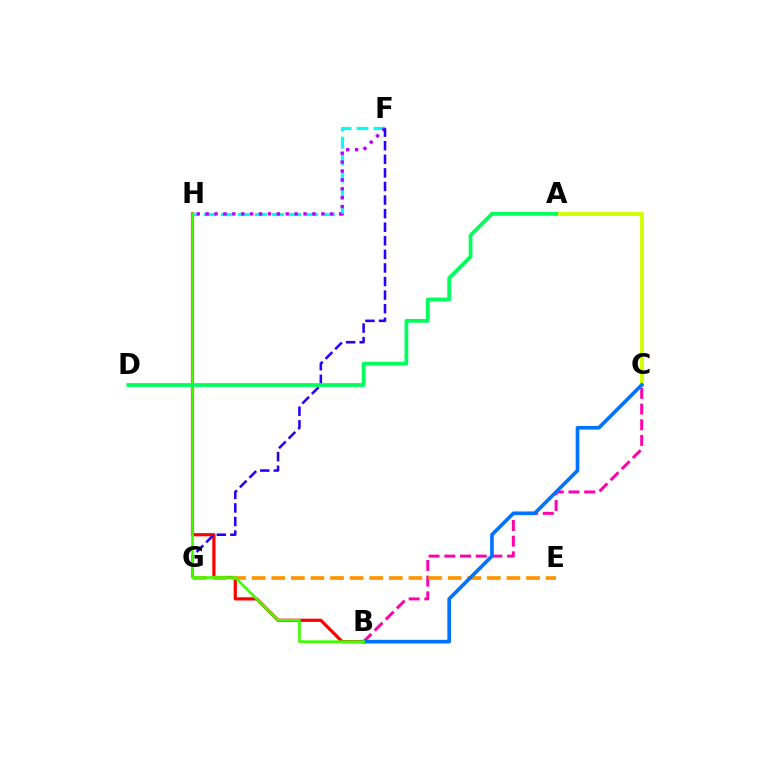{('B', 'H'): [{'color': '#ff0000', 'line_style': 'solid', 'thickness': 2.3}, {'color': '#3dff00', 'line_style': 'solid', 'thickness': 1.9}], ('F', 'H'): [{'color': '#00fff6', 'line_style': 'dashed', 'thickness': 2.32}, {'color': '#b900ff', 'line_style': 'dotted', 'thickness': 2.42}], ('B', 'C'): [{'color': '#ff00ac', 'line_style': 'dashed', 'thickness': 2.13}, {'color': '#0074ff', 'line_style': 'solid', 'thickness': 2.63}], ('A', 'C'): [{'color': '#d1ff00', 'line_style': 'solid', 'thickness': 2.8}], ('E', 'G'): [{'color': '#ff9400', 'line_style': 'dashed', 'thickness': 2.66}], ('F', 'G'): [{'color': '#2500ff', 'line_style': 'dashed', 'thickness': 1.85}], ('A', 'D'): [{'color': '#00ff5c', 'line_style': 'solid', 'thickness': 2.71}]}